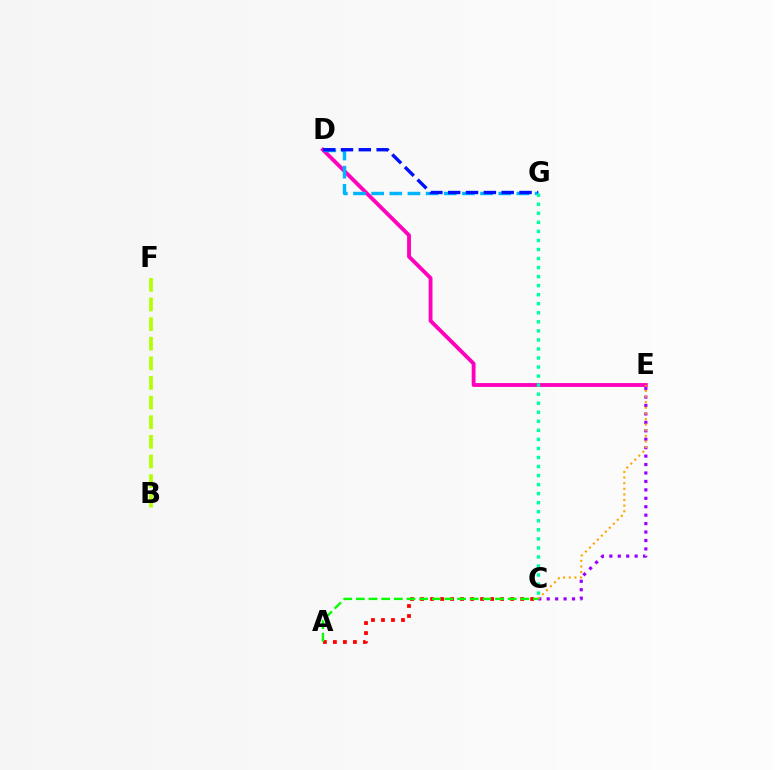{('D', 'E'): [{'color': '#ff00bd', 'line_style': 'solid', 'thickness': 2.76}], ('D', 'G'): [{'color': '#00b5ff', 'line_style': 'dashed', 'thickness': 2.47}, {'color': '#0010ff', 'line_style': 'dashed', 'thickness': 2.42}], ('B', 'F'): [{'color': '#b3ff00', 'line_style': 'dashed', 'thickness': 2.67}], ('C', 'E'): [{'color': '#9b00ff', 'line_style': 'dotted', 'thickness': 2.29}, {'color': '#ffa500', 'line_style': 'dotted', 'thickness': 1.53}], ('C', 'G'): [{'color': '#00ff9d', 'line_style': 'dotted', 'thickness': 2.46}], ('A', 'C'): [{'color': '#ff0000', 'line_style': 'dotted', 'thickness': 2.72}, {'color': '#08ff00', 'line_style': 'dashed', 'thickness': 1.72}]}